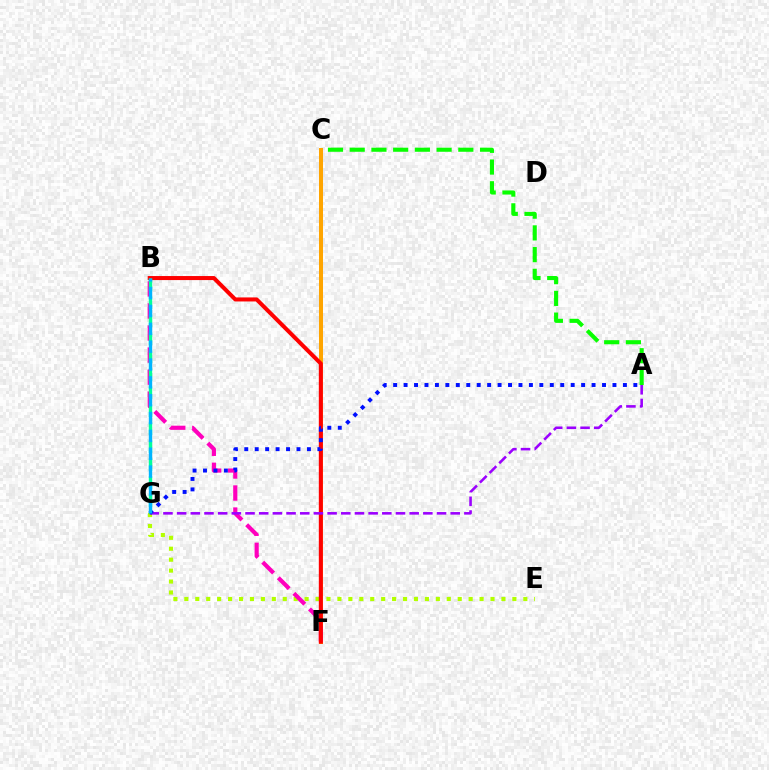{('A', 'C'): [{'color': '#08ff00', 'line_style': 'dashed', 'thickness': 2.95}], ('C', 'F'): [{'color': '#ffa500', 'line_style': 'solid', 'thickness': 2.88}], ('E', 'G'): [{'color': '#b3ff00', 'line_style': 'dotted', 'thickness': 2.97}], ('B', 'F'): [{'color': '#ff00bd', 'line_style': 'dashed', 'thickness': 3.0}, {'color': '#ff0000', 'line_style': 'solid', 'thickness': 2.9}], ('A', 'G'): [{'color': '#9b00ff', 'line_style': 'dashed', 'thickness': 1.86}, {'color': '#0010ff', 'line_style': 'dotted', 'thickness': 2.84}], ('B', 'G'): [{'color': '#00ff9d', 'line_style': 'dashed', 'thickness': 2.44}, {'color': '#00b5ff', 'line_style': 'dashed', 'thickness': 2.42}]}